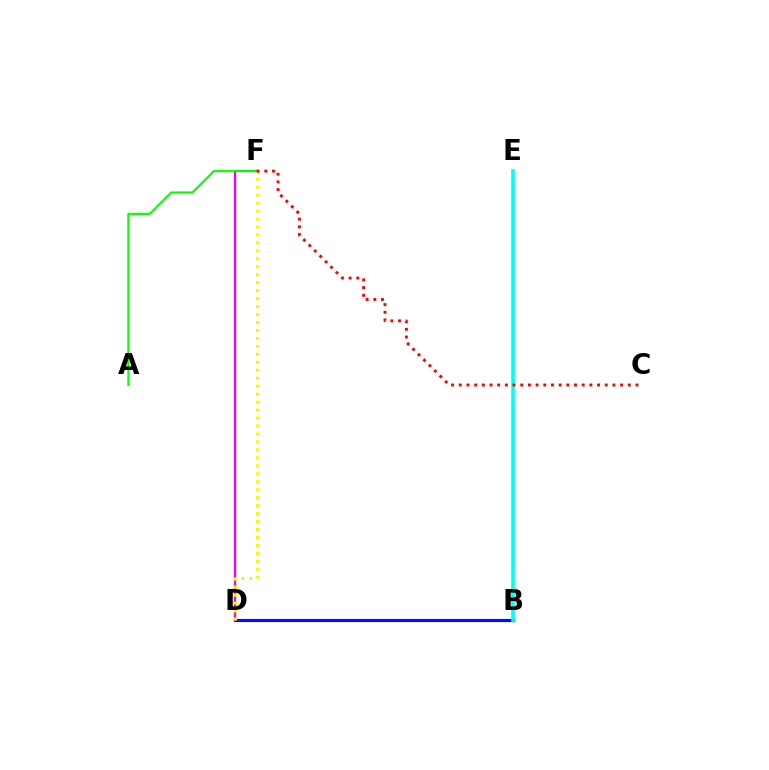{('B', 'D'): [{'color': '#0010ff', 'line_style': 'solid', 'thickness': 2.28}], ('D', 'F'): [{'color': '#ee00ff', 'line_style': 'solid', 'thickness': 1.7}, {'color': '#fcf500', 'line_style': 'dotted', 'thickness': 2.16}], ('A', 'F'): [{'color': '#08ff00', 'line_style': 'solid', 'thickness': 1.51}], ('B', 'E'): [{'color': '#00fff6', 'line_style': 'solid', 'thickness': 2.6}], ('C', 'F'): [{'color': '#ff0000', 'line_style': 'dotted', 'thickness': 2.09}]}